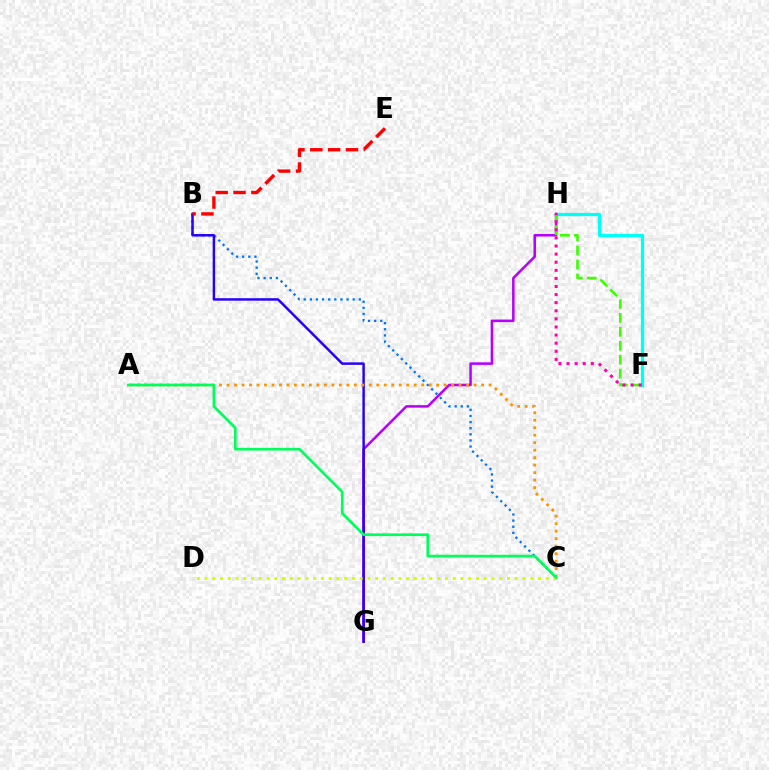{('F', 'H'): [{'color': '#00fff6', 'line_style': 'solid', 'thickness': 2.35}, {'color': '#3dff00', 'line_style': 'dashed', 'thickness': 1.89}, {'color': '#ff00ac', 'line_style': 'dotted', 'thickness': 2.2}], ('B', 'C'): [{'color': '#0074ff', 'line_style': 'dotted', 'thickness': 1.66}], ('G', 'H'): [{'color': '#b900ff', 'line_style': 'solid', 'thickness': 1.83}], ('B', 'G'): [{'color': '#2500ff', 'line_style': 'solid', 'thickness': 1.78}], ('C', 'D'): [{'color': '#d1ff00', 'line_style': 'dotted', 'thickness': 2.11}], ('B', 'E'): [{'color': '#ff0000', 'line_style': 'dashed', 'thickness': 2.42}], ('A', 'C'): [{'color': '#ff9400', 'line_style': 'dotted', 'thickness': 2.03}, {'color': '#00ff5c', 'line_style': 'solid', 'thickness': 1.95}]}